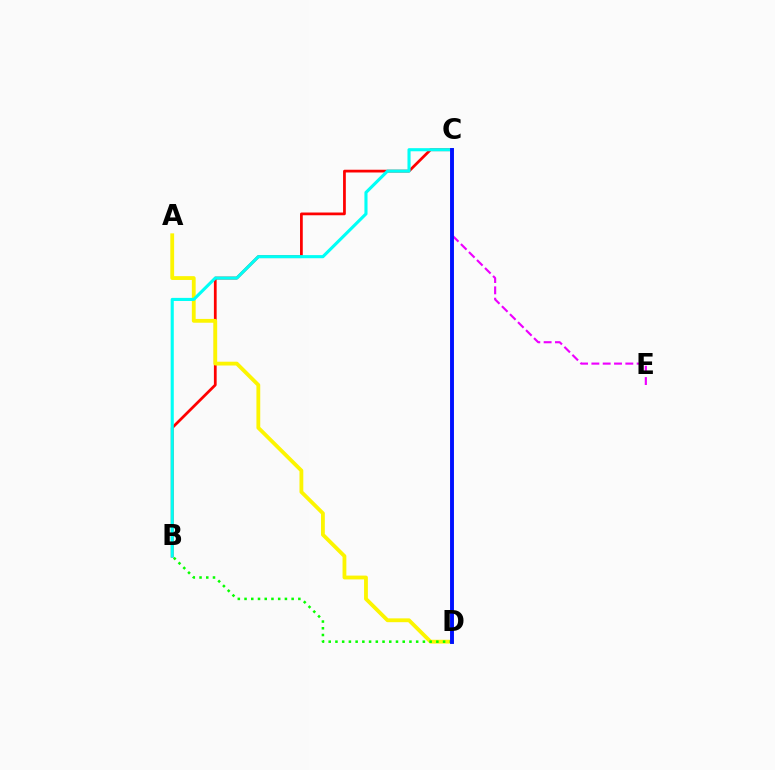{('B', 'C'): [{'color': '#ff0000', 'line_style': 'solid', 'thickness': 1.98}, {'color': '#00fff6', 'line_style': 'solid', 'thickness': 2.24}], ('A', 'D'): [{'color': '#fcf500', 'line_style': 'solid', 'thickness': 2.74}], ('C', 'E'): [{'color': '#ee00ff', 'line_style': 'dashed', 'thickness': 1.54}], ('B', 'D'): [{'color': '#08ff00', 'line_style': 'dotted', 'thickness': 1.83}], ('C', 'D'): [{'color': '#0010ff', 'line_style': 'solid', 'thickness': 2.82}]}